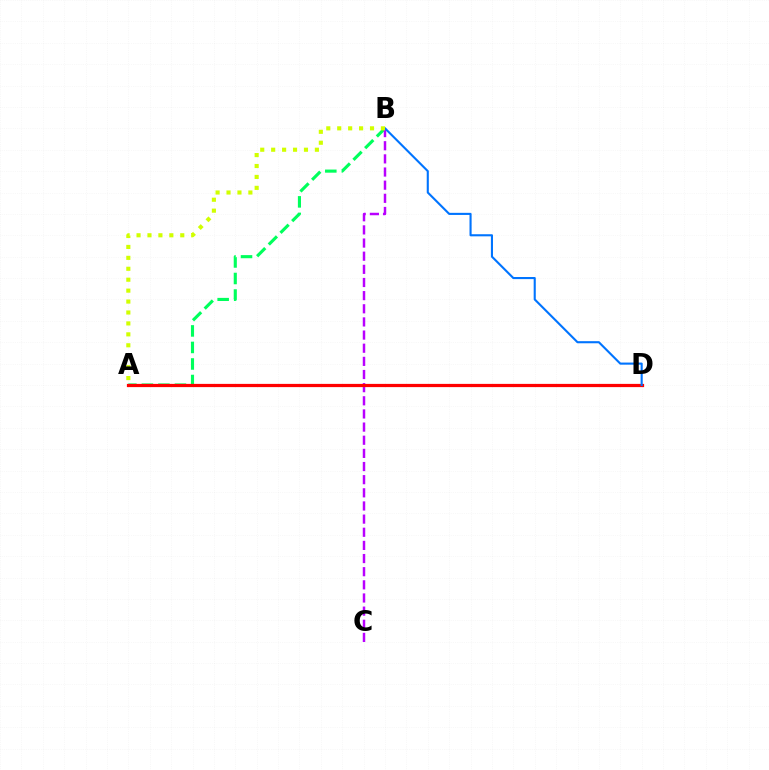{('A', 'B'): [{'color': '#00ff5c', 'line_style': 'dashed', 'thickness': 2.25}, {'color': '#d1ff00', 'line_style': 'dotted', 'thickness': 2.97}], ('B', 'C'): [{'color': '#b900ff', 'line_style': 'dashed', 'thickness': 1.79}], ('A', 'D'): [{'color': '#ff0000', 'line_style': 'solid', 'thickness': 2.33}], ('B', 'D'): [{'color': '#0074ff', 'line_style': 'solid', 'thickness': 1.51}]}